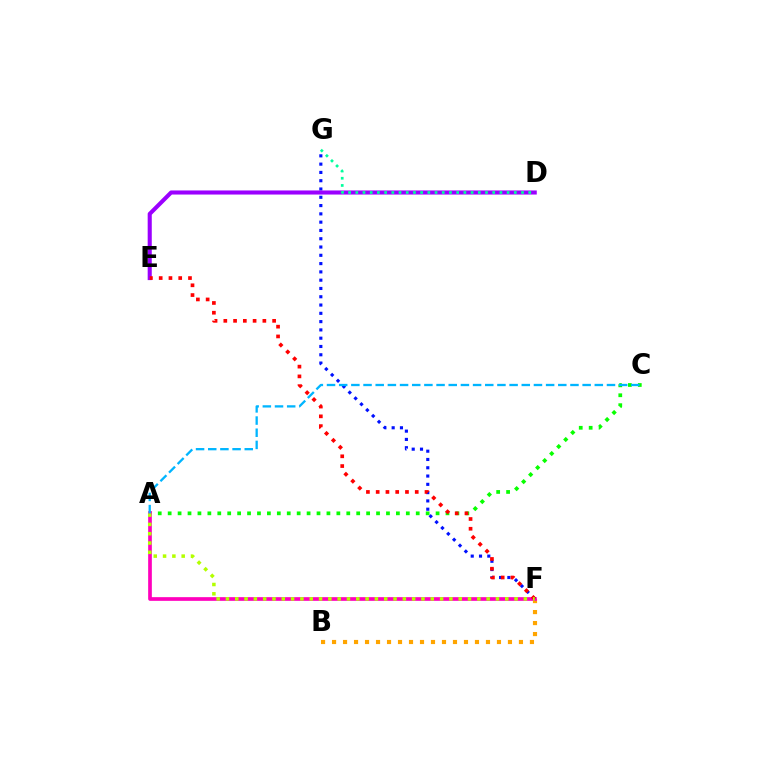{('B', 'F'): [{'color': '#ffa500', 'line_style': 'dotted', 'thickness': 2.99}], ('A', 'C'): [{'color': '#08ff00', 'line_style': 'dotted', 'thickness': 2.7}, {'color': '#00b5ff', 'line_style': 'dashed', 'thickness': 1.65}], ('A', 'F'): [{'color': '#ff00bd', 'line_style': 'solid', 'thickness': 2.65}, {'color': '#b3ff00', 'line_style': 'dotted', 'thickness': 2.53}], ('F', 'G'): [{'color': '#0010ff', 'line_style': 'dotted', 'thickness': 2.25}], ('D', 'E'): [{'color': '#9b00ff', 'line_style': 'solid', 'thickness': 2.94}], ('D', 'G'): [{'color': '#00ff9d', 'line_style': 'dotted', 'thickness': 1.96}], ('E', 'F'): [{'color': '#ff0000', 'line_style': 'dotted', 'thickness': 2.65}]}